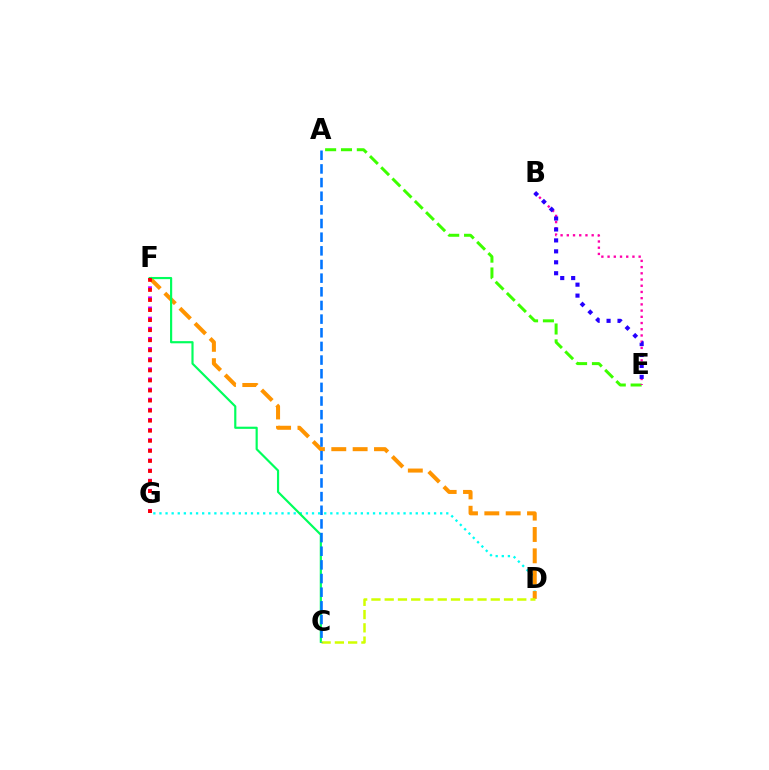{('A', 'E'): [{'color': '#3dff00', 'line_style': 'dashed', 'thickness': 2.15}], ('D', 'G'): [{'color': '#00fff6', 'line_style': 'dotted', 'thickness': 1.66}], ('D', 'F'): [{'color': '#ff9400', 'line_style': 'dashed', 'thickness': 2.9}], ('C', 'F'): [{'color': '#00ff5c', 'line_style': 'solid', 'thickness': 1.57}], ('C', 'D'): [{'color': '#d1ff00', 'line_style': 'dashed', 'thickness': 1.8}], ('B', 'E'): [{'color': '#ff00ac', 'line_style': 'dotted', 'thickness': 1.69}, {'color': '#2500ff', 'line_style': 'dotted', 'thickness': 2.97}], ('A', 'C'): [{'color': '#0074ff', 'line_style': 'dashed', 'thickness': 1.85}], ('F', 'G'): [{'color': '#b900ff', 'line_style': 'dotted', 'thickness': 2.75}, {'color': '#ff0000', 'line_style': 'dotted', 'thickness': 2.73}]}